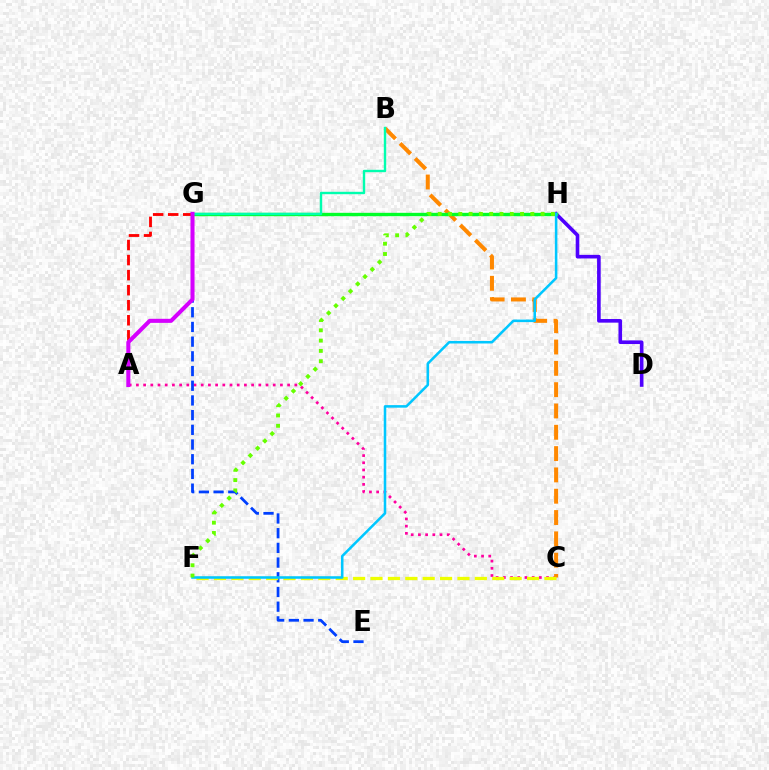{('A', 'C'): [{'color': '#ff00a0', 'line_style': 'dotted', 'thickness': 1.96}], ('B', 'C'): [{'color': '#ff8800', 'line_style': 'dashed', 'thickness': 2.9}], ('D', 'H'): [{'color': '#4f00ff', 'line_style': 'solid', 'thickness': 2.61}], ('G', 'H'): [{'color': '#00ff27', 'line_style': 'solid', 'thickness': 2.42}], ('A', 'G'): [{'color': '#ff0000', 'line_style': 'dashed', 'thickness': 2.04}, {'color': '#d600ff', 'line_style': 'solid', 'thickness': 2.92}], ('E', 'G'): [{'color': '#003fff', 'line_style': 'dashed', 'thickness': 2.0}], ('C', 'F'): [{'color': '#eeff00', 'line_style': 'dashed', 'thickness': 2.36}], ('B', 'G'): [{'color': '#00ffaf', 'line_style': 'solid', 'thickness': 1.73}], ('F', 'H'): [{'color': '#00c7ff', 'line_style': 'solid', 'thickness': 1.83}, {'color': '#66ff00', 'line_style': 'dotted', 'thickness': 2.8}]}